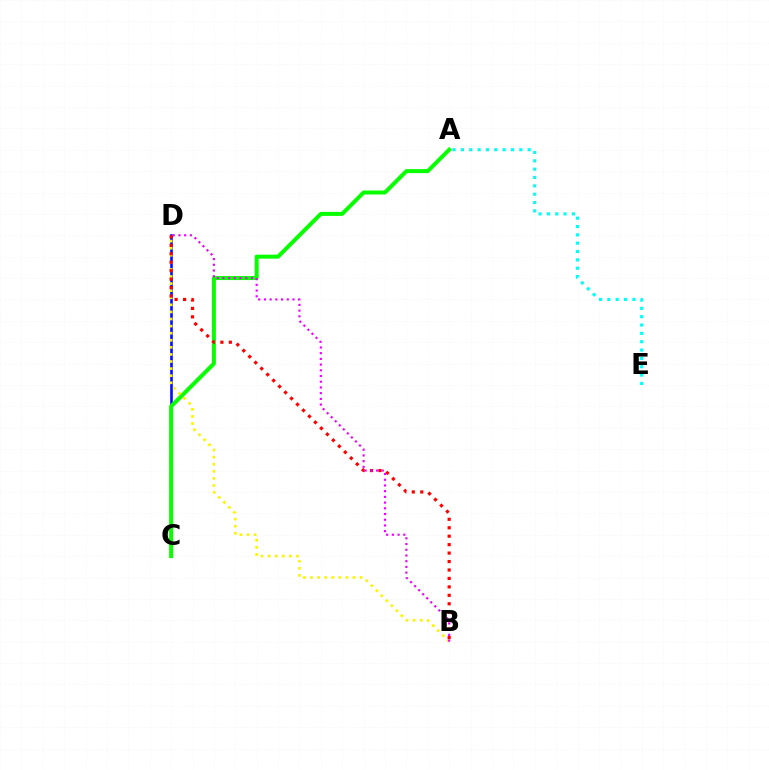{('A', 'E'): [{'color': '#00fff6', 'line_style': 'dotted', 'thickness': 2.27}], ('C', 'D'): [{'color': '#0010ff', 'line_style': 'solid', 'thickness': 1.89}], ('A', 'C'): [{'color': '#08ff00', 'line_style': 'solid', 'thickness': 2.88}], ('B', 'D'): [{'color': '#fcf500', 'line_style': 'dotted', 'thickness': 1.92}, {'color': '#ff0000', 'line_style': 'dotted', 'thickness': 2.3}, {'color': '#ee00ff', 'line_style': 'dotted', 'thickness': 1.55}]}